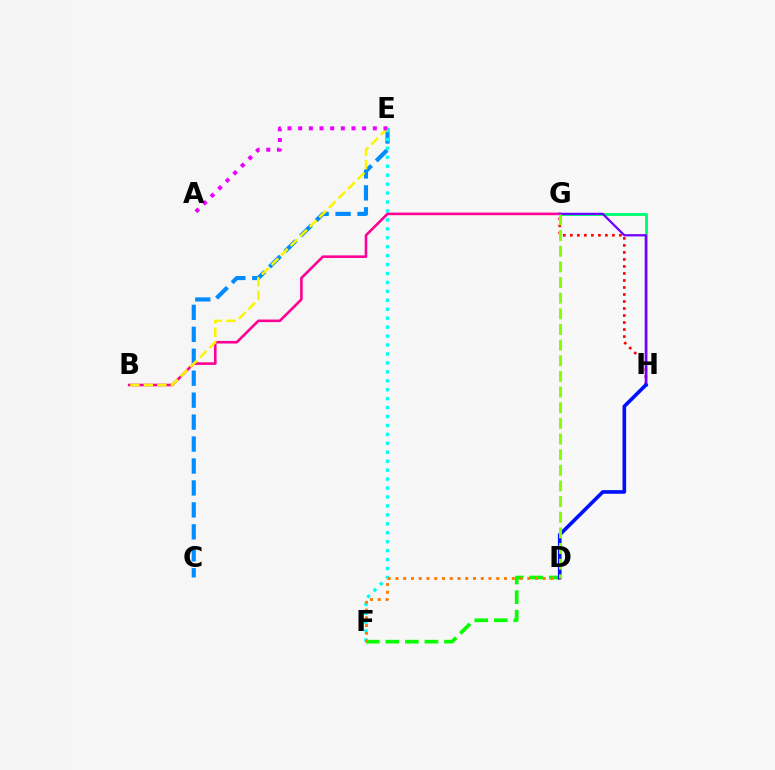{('C', 'E'): [{'color': '#008cff', 'line_style': 'dashed', 'thickness': 2.98}], ('E', 'F'): [{'color': '#00fff6', 'line_style': 'dotted', 'thickness': 2.43}], ('D', 'F'): [{'color': '#08ff00', 'line_style': 'dashed', 'thickness': 2.65}, {'color': '#ff7c00', 'line_style': 'dotted', 'thickness': 2.11}], ('B', 'G'): [{'color': '#ff0094', 'line_style': 'solid', 'thickness': 1.87}], ('G', 'H'): [{'color': '#00ff74', 'line_style': 'solid', 'thickness': 2.13}, {'color': '#ff0000', 'line_style': 'dotted', 'thickness': 1.9}, {'color': '#7200ff', 'line_style': 'solid', 'thickness': 1.65}], ('D', 'H'): [{'color': '#0010ff', 'line_style': 'solid', 'thickness': 2.62}], ('D', 'G'): [{'color': '#84ff00', 'line_style': 'dashed', 'thickness': 2.13}], ('B', 'E'): [{'color': '#fcf500', 'line_style': 'dashed', 'thickness': 1.83}], ('A', 'E'): [{'color': '#ee00ff', 'line_style': 'dotted', 'thickness': 2.9}]}